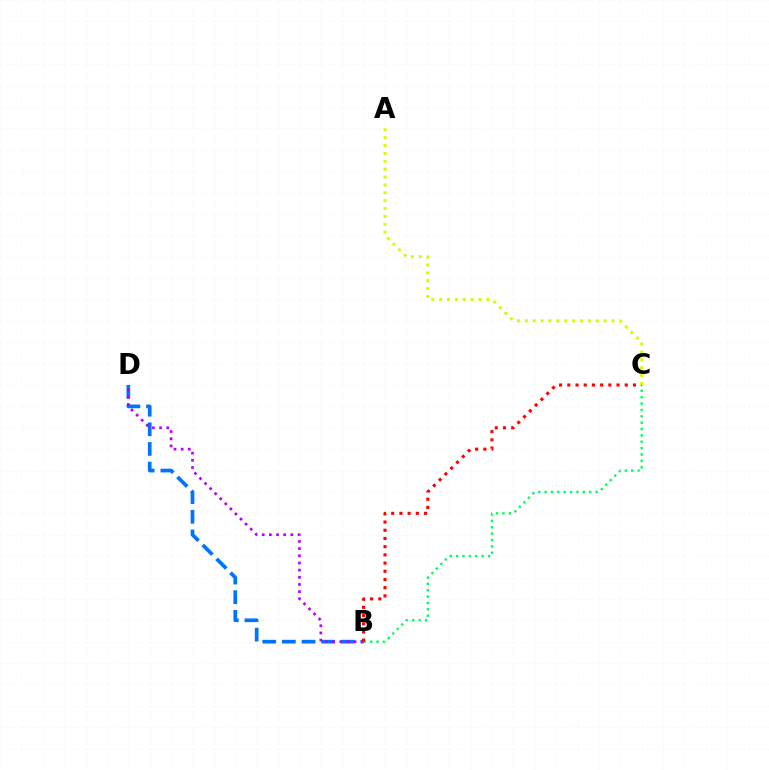{('B', 'D'): [{'color': '#0074ff', 'line_style': 'dashed', 'thickness': 2.67}, {'color': '#b900ff', 'line_style': 'dotted', 'thickness': 1.95}], ('B', 'C'): [{'color': '#00ff5c', 'line_style': 'dotted', 'thickness': 1.73}, {'color': '#ff0000', 'line_style': 'dotted', 'thickness': 2.23}], ('A', 'C'): [{'color': '#d1ff00', 'line_style': 'dotted', 'thickness': 2.14}]}